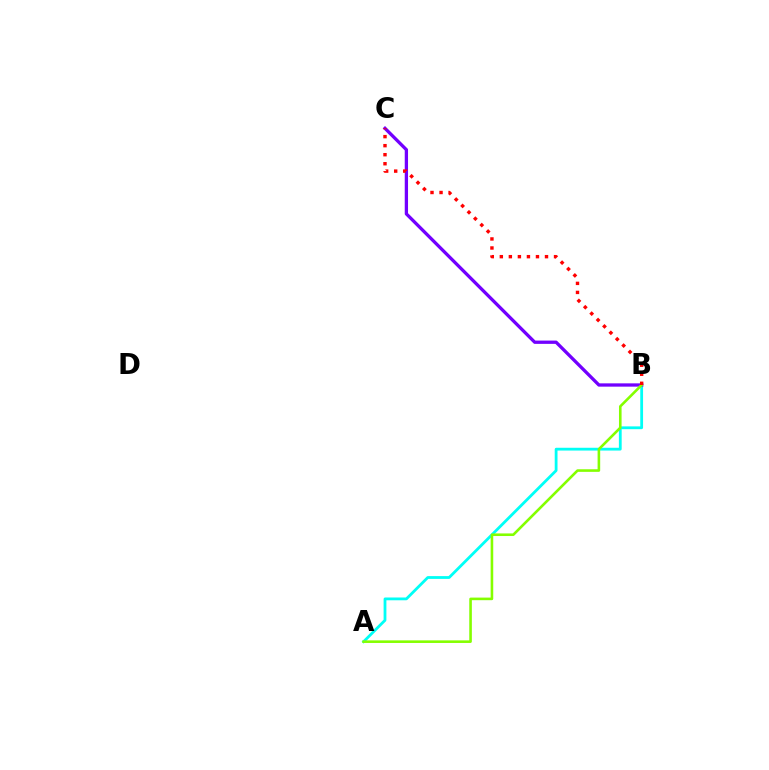{('A', 'B'): [{'color': '#00fff6', 'line_style': 'solid', 'thickness': 2.01}, {'color': '#84ff00', 'line_style': 'solid', 'thickness': 1.87}], ('B', 'C'): [{'color': '#7200ff', 'line_style': 'solid', 'thickness': 2.37}, {'color': '#ff0000', 'line_style': 'dotted', 'thickness': 2.45}]}